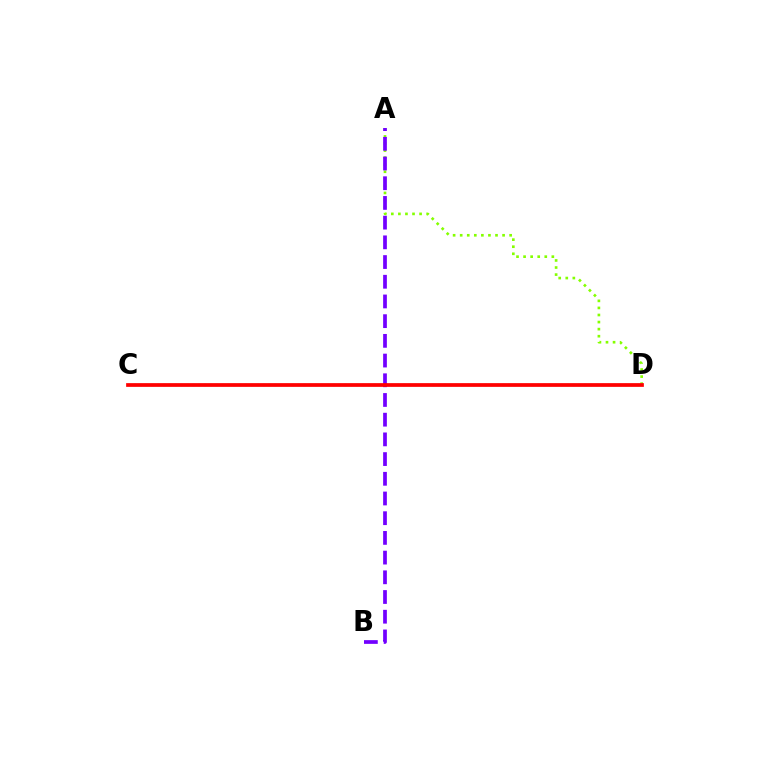{('A', 'D'): [{'color': '#84ff00', 'line_style': 'dotted', 'thickness': 1.92}], ('C', 'D'): [{'color': '#00fff6', 'line_style': 'dotted', 'thickness': 1.59}, {'color': '#ff0000', 'line_style': 'solid', 'thickness': 2.68}], ('A', 'B'): [{'color': '#7200ff', 'line_style': 'dashed', 'thickness': 2.68}]}